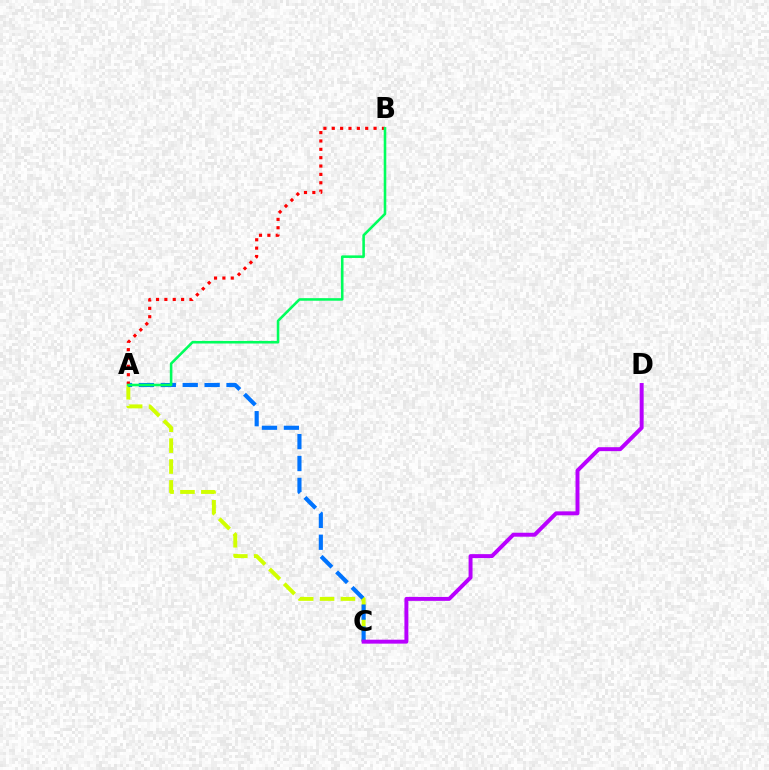{('A', 'C'): [{'color': '#d1ff00', 'line_style': 'dashed', 'thickness': 2.84}, {'color': '#0074ff', 'line_style': 'dashed', 'thickness': 2.98}], ('A', 'B'): [{'color': '#ff0000', 'line_style': 'dotted', 'thickness': 2.27}, {'color': '#00ff5c', 'line_style': 'solid', 'thickness': 1.86}], ('C', 'D'): [{'color': '#b900ff', 'line_style': 'solid', 'thickness': 2.84}]}